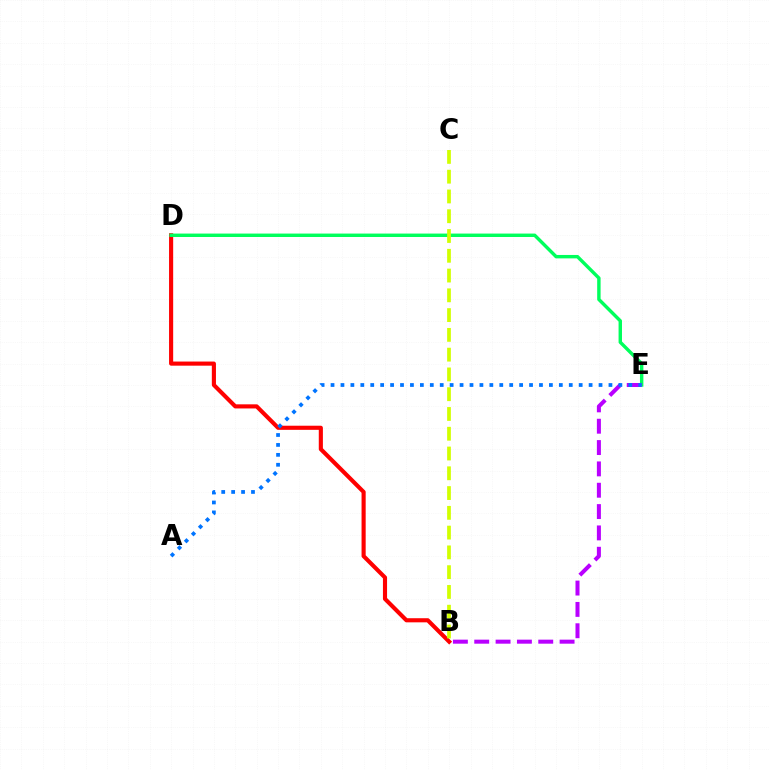{('B', 'D'): [{'color': '#ff0000', 'line_style': 'solid', 'thickness': 2.97}], ('D', 'E'): [{'color': '#00ff5c', 'line_style': 'solid', 'thickness': 2.46}], ('B', 'E'): [{'color': '#b900ff', 'line_style': 'dashed', 'thickness': 2.9}], ('B', 'C'): [{'color': '#d1ff00', 'line_style': 'dashed', 'thickness': 2.69}], ('A', 'E'): [{'color': '#0074ff', 'line_style': 'dotted', 'thickness': 2.7}]}